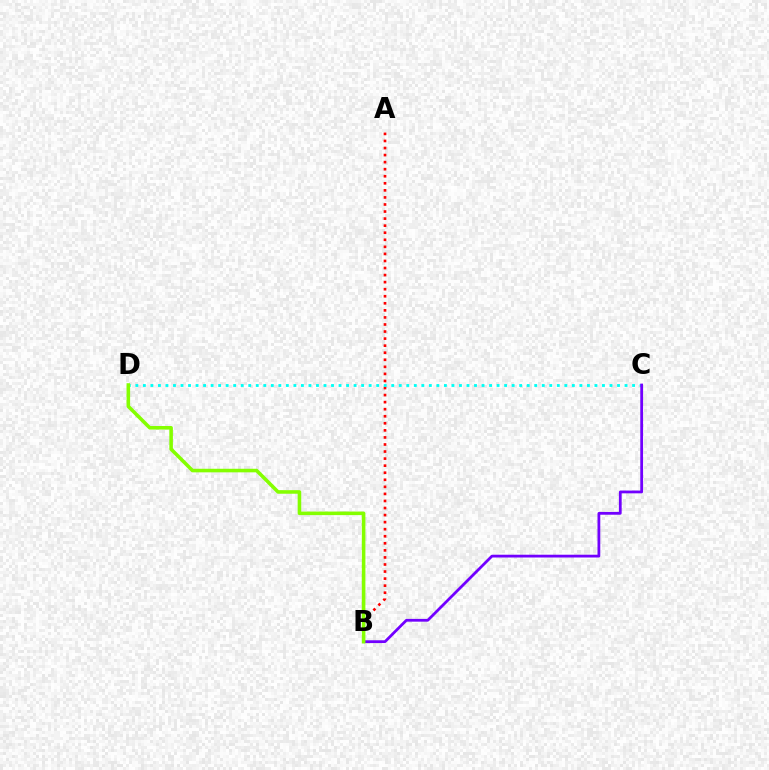{('A', 'B'): [{'color': '#ff0000', 'line_style': 'dotted', 'thickness': 1.92}], ('C', 'D'): [{'color': '#00fff6', 'line_style': 'dotted', 'thickness': 2.04}], ('B', 'C'): [{'color': '#7200ff', 'line_style': 'solid', 'thickness': 2.0}], ('B', 'D'): [{'color': '#84ff00', 'line_style': 'solid', 'thickness': 2.57}]}